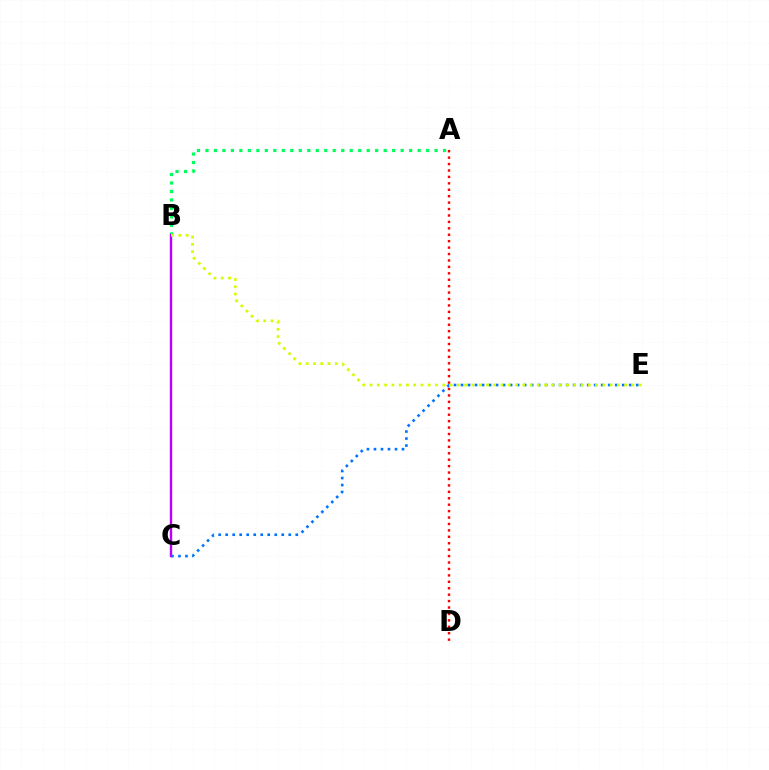{('A', 'B'): [{'color': '#00ff5c', 'line_style': 'dotted', 'thickness': 2.31}], ('A', 'D'): [{'color': '#ff0000', 'line_style': 'dotted', 'thickness': 1.75}], ('B', 'C'): [{'color': '#b900ff', 'line_style': 'solid', 'thickness': 1.72}], ('C', 'E'): [{'color': '#0074ff', 'line_style': 'dotted', 'thickness': 1.9}], ('B', 'E'): [{'color': '#d1ff00', 'line_style': 'dotted', 'thickness': 1.98}]}